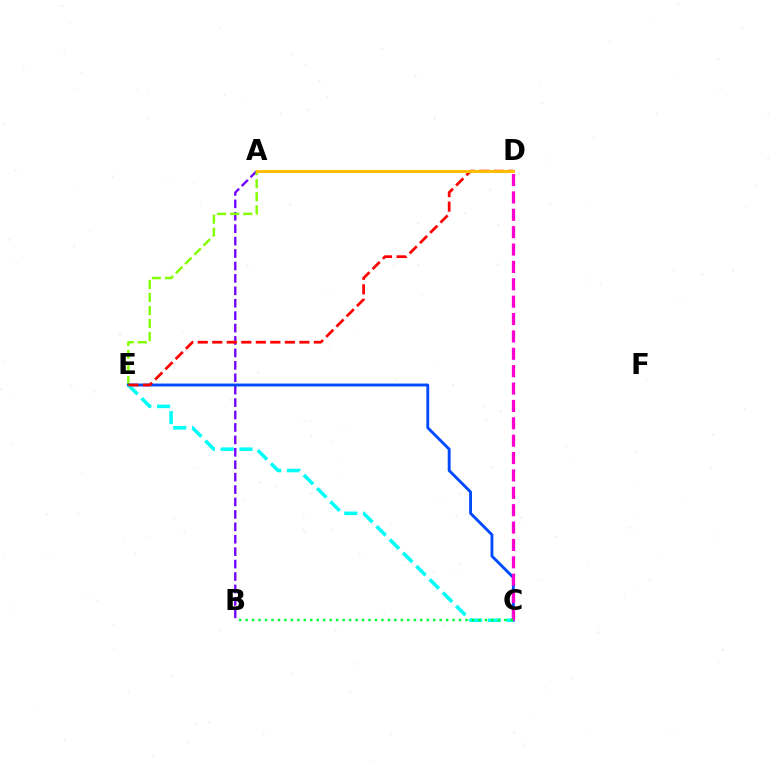{('A', 'B'): [{'color': '#7200ff', 'line_style': 'dashed', 'thickness': 1.69}], ('A', 'E'): [{'color': '#84ff00', 'line_style': 'dashed', 'thickness': 1.77}], ('C', 'E'): [{'color': '#004bff', 'line_style': 'solid', 'thickness': 2.07}, {'color': '#00fff6', 'line_style': 'dashed', 'thickness': 2.55}], ('D', 'E'): [{'color': '#ff0000', 'line_style': 'dashed', 'thickness': 1.97}], ('A', 'D'): [{'color': '#ffbd00', 'line_style': 'solid', 'thickness': 2.12}], ('C', 'D'): [{'color': '#ff00cf', 'line_style': 'dashed', 'thickness': 2.36}], ('B', 'C'): [{'color': '#00ff39', 'line_style': 'dotted', 'thickness': 1.76}]}